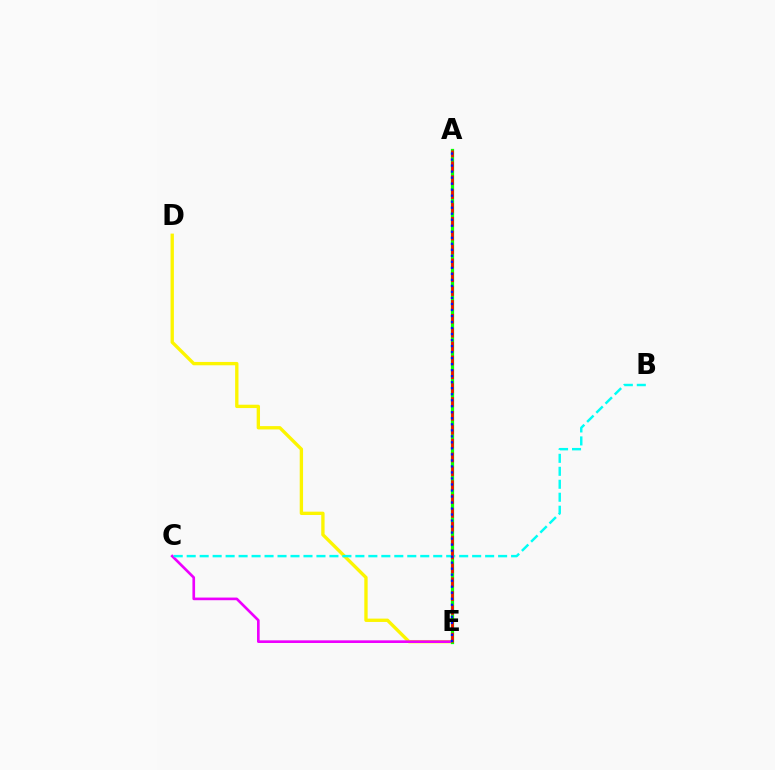{('D', 'E'): [{'color': '#fcf500', 'line_style': 'solid', 'thickness': 2.41}], ('C', 'E'): [{'color': '#ee00ff', 'line_style': 'solid', 'thickness': 1.91}], ('A', 'E'): [{'color': '#08ff00', 'line_style': 'solid', 'thickness': 2.33}, {'color': '#ff0000', 'line_style': 'dashed', 'thickness': 1.88}, {'color': '#0010ff', 'line_style': 'dotted', 'thickness': 1.63}], ('B', 'C'): [{'color': '#00fff6', 'line_style': 'dashed', 'thickness': 1.76}]}